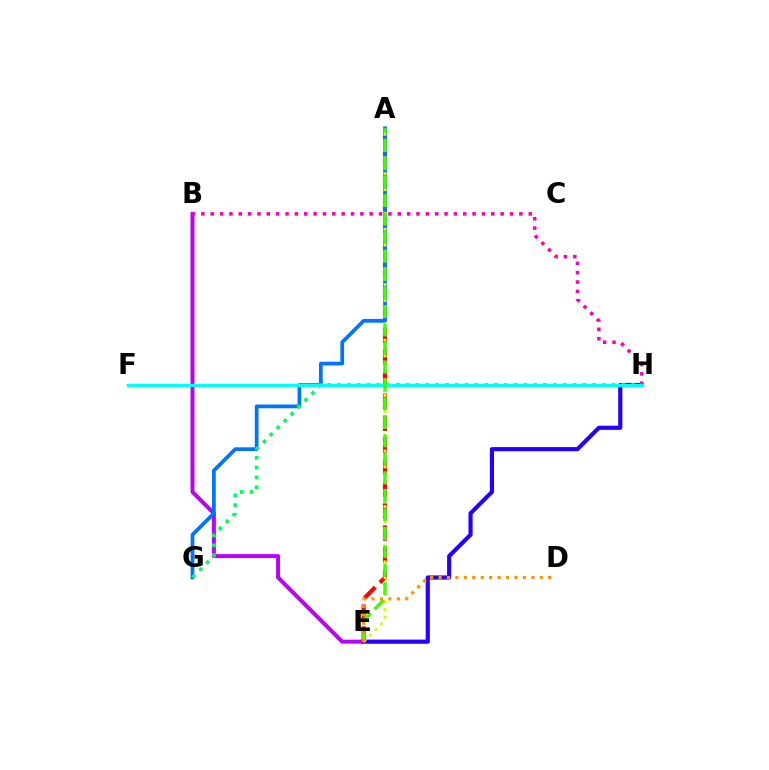{('E', 'H'): [{'color': '#2500ff', 'line_style': 'solid', 'thickness': 3.0}], ('B', 'E'): [{'color': '#b900ff', 'line_style': 'solid', 'thickness': 2.86}], ('B', 'H'): [{'color': '#ff00ac', 'line_style': 'dotted', 'thickness': 2.54}], ('A', 'E'): [{'color': '#ff0000', 'line_style': 'dashed', 'thickness': 2.98}, {'color': '#d1ff00', 'line_style': 'dotted', 'thickness': 2.15}, {'color': '#3dff00', 'line_style': 'dashed', 'thickness': 2.51}], ('A', 'G'): [{'color': '#0074ff', 'line_style': 'solid', 'thickness': 2.7}], ('G', 'H'): [{'color': '#00ff5c', 'line_style': 'dotted', 'thickness': 2.66}], ('F', 'H'): [{'color': '#00fff6', 'line_style': 'solid', 'thickness': 2.45}], ('D', 'E'): [{'color': '#ff9400', 'line_style': 'dotted', 'thickness': 2.29}]}